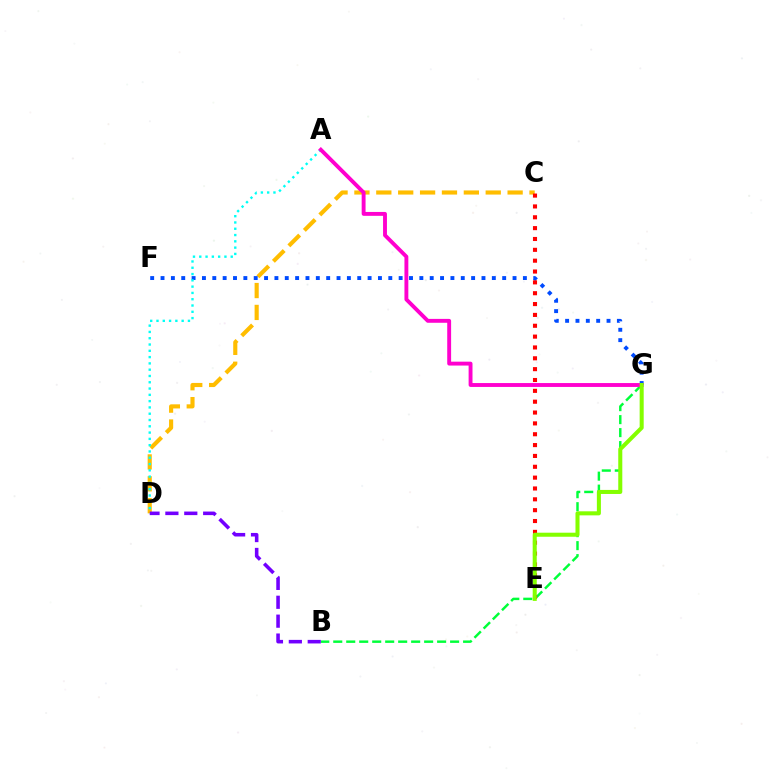{('C', 'D'): [{'color': '#ffbd00', 'line_style': 'dashed', 'thickness': 2.97}], ('F', 'G'): [{'color': '#004bff', 'line_style': 'dotted', 'thickness': 2.81}], ('B', 'G'): [{'color': '#00ff39', 'line_style': 'dashed', 'thickness': 1.76}], ('A', 'D'): [{'color': '#00fff6', 'line_style': 'dotted', 'thickness': 1.71}], ('C', 'E'): [{'color': '#ff0000', 'line_style': 'dotted', 'thickness': 2.95}], ('A', 'G'): [{'color': '#ff00cf', 'line_style': 'solid', 'thickness': 2.8}], ('B', 'D'): [{'color': '#7200ff', 'line_style': 'dashed', 'thickness': 2.57}], ('E', 'G'): [{'color': '#84ff00', 'line_style': 'solid', 'thickness': 2.91}]}